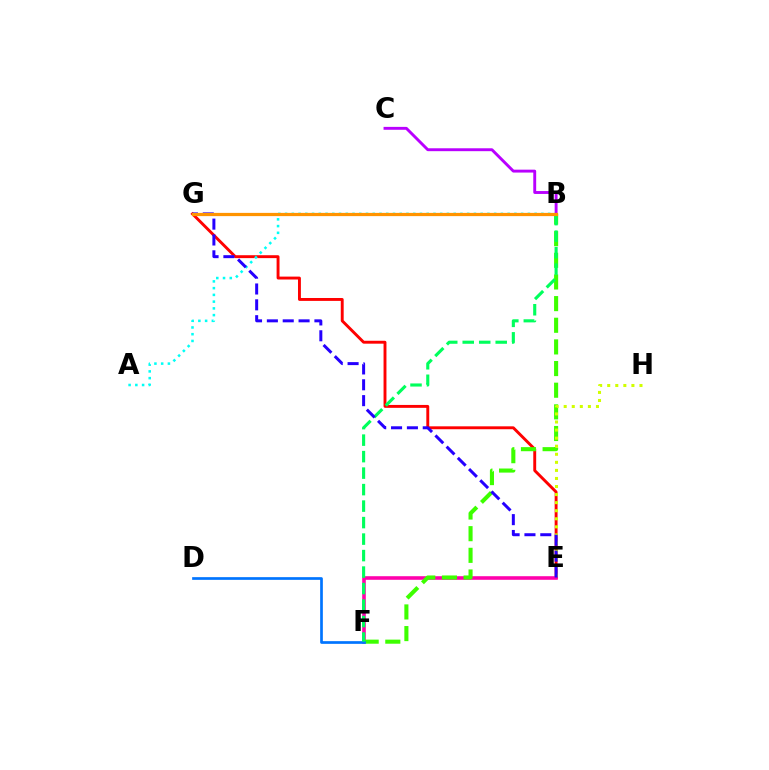{('E', 'G'): [{'color': '#ff0000', 'line_style': 'solid', 'thickness': 2.09}, {'color': '#2500ff', 'line_style': 'dashed', 'thickness': 2.15}], ('E', 'F'): [{'color': '#ff00ac', 'line_style': 'solid', 'thickness': 2.58}], ('B', 'F'): [{'color': '#3dff00', 'line_style': 'dashed', 'thickness': 2.94}, {'color': '#00ff5c', 'line_style': 'dashed', 'thickness': 2.24}], ('A', 'B'): [{'color': '#00fff6', 'line_style': 'dotted', 'thickness': 1.83}], ('D', 'F'): [{'color': '#0074ff', 'line_style': 'solid', 'thickness': 1.94}], ('E', 'H'): [{'color': '#d1ff00', 'line_style': 'dotted', 'thickness': 2.19}], ('B', 'C'): [{'color': '#b900ff', 'line_style': 'solid', 'thickness': 2.09}], ('B', 'G'): [{'color': '#ff9400', 'line_style': 'solid', 'thickness': 2.32}]}